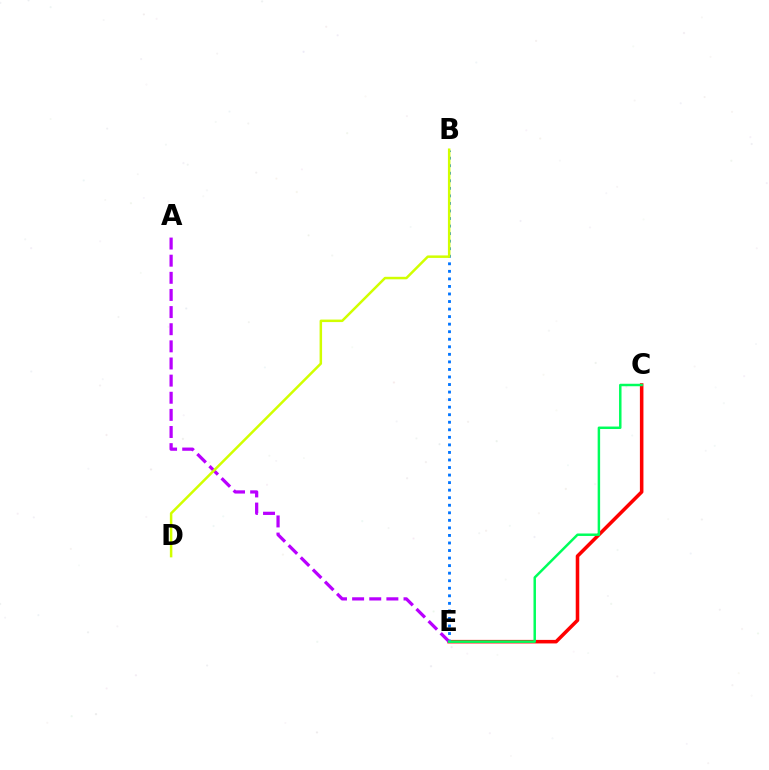{('C', 'E'): [{'color': '#ff0000', 'line_style': 'solid', 'thickness': 2.55}, {'color': '#00ff5c', 'line_style': 'solid', 'thickness': 1.78}], ('B', 'E'): [{'color': '#0074ff', 'line_style': 'dotted', 'thickness': 2.05}], ('A', 'E'): [{'color': '#b900ff', 'line_style': 'dashed', 'thickness': 2.33}], ('B', 'D'): [{'color': '#d1ff00', 'line_style': 'solid', 'thickness': 1.8}]}